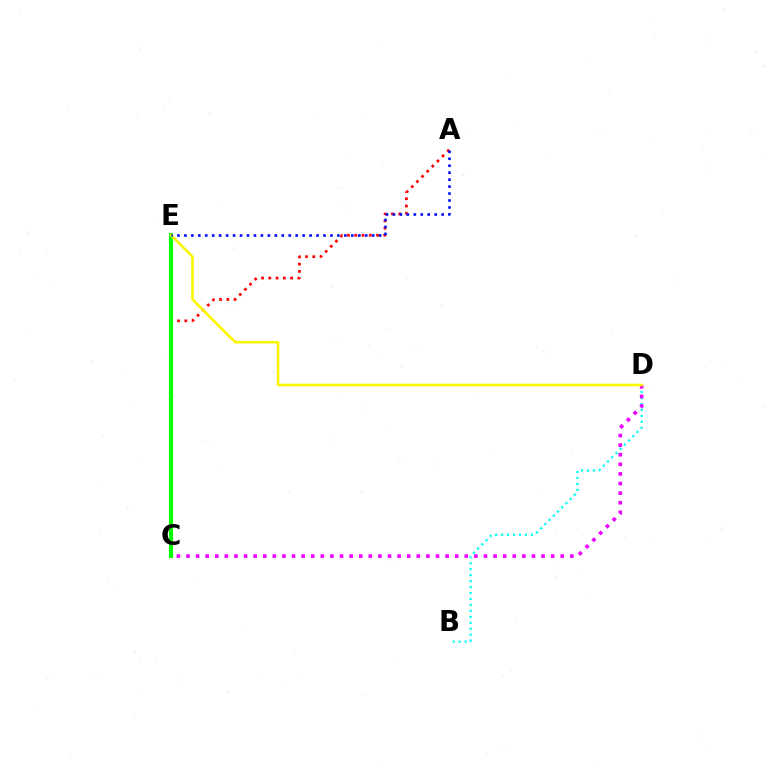{('B', 'D'): [{'color': '#00fff6', 'line_style': 'dotted', 'thickness': 1.62}], ('A', 'C'): [{'color': '#ff0000', 'line_style': 'dotted', 'thickness': 1.97}], ('C', 'E'): [{'color': '#08ff00', 'line_style': 'solid', 'thickness': 2.99}], ('C', 'D'): [{'color': '#ee00ff', 'line_style': 'dotted', 'thickness': 2.61}], ('D', 'E'): [{'color': '#fcf500', 'line_style': 'solid', 'thickness': 1.87}], ('A', 'E'): [{'color': '#0010ff', 'line_style': 'dotted', 'thickness': 1.89}]}